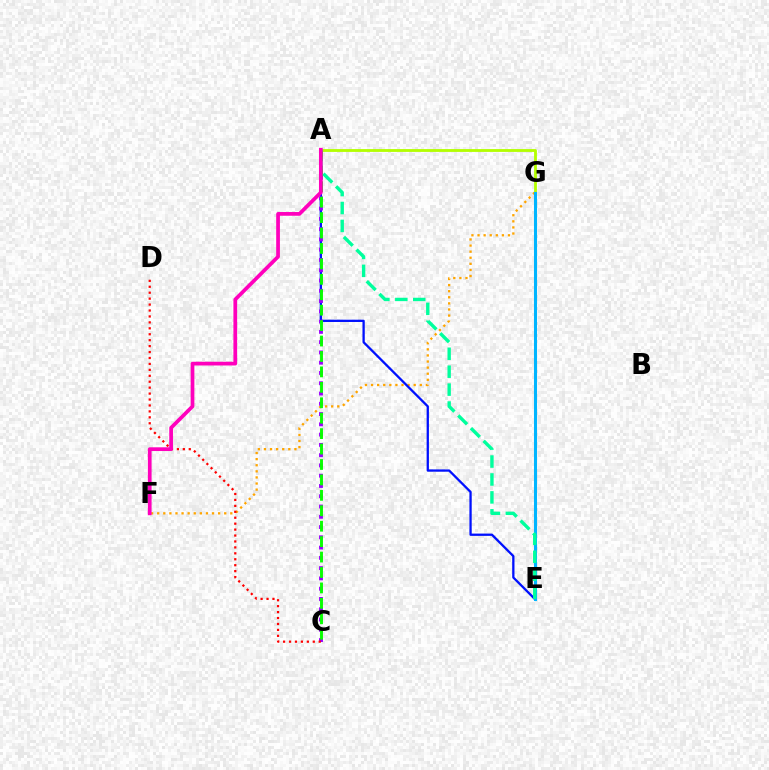{('A', 'G'): [{'color': '#b3ff00', 'line_style': 'solid', 'thickness': 2.04}], ('F', 'G'): [{'color': '#ffa500', 'line_style': 'dotted', 'thickness': 1.66}], ('A', 'E'): [{'color': '#0010ff', 'line_style': 'solid', 'thickness': 1.65}, {'color': '#00ff9d', 'line_style': 'dashed', 'thickness': 2.44}], ('A', 'C'): [{'color': '#9b00ff', 'line_style': 'dotted', 'thickness': 2.79}, {'color': '#08ff00', 'line_style': 'dashed', 'thickness': 2.1}], ('E', 'G'): [{'color': '#00b5ff', 'line_style': 'solid', 'thickness': 2.2}], ('C', 'D'): [{'color': '#ff0000', 'line_style': 'dotted', 'thickness': 1.61}], ('A', 'F'): [{'color': '#ff00bd', 'line_style': 'solid', 'thickness': 2.68}]}